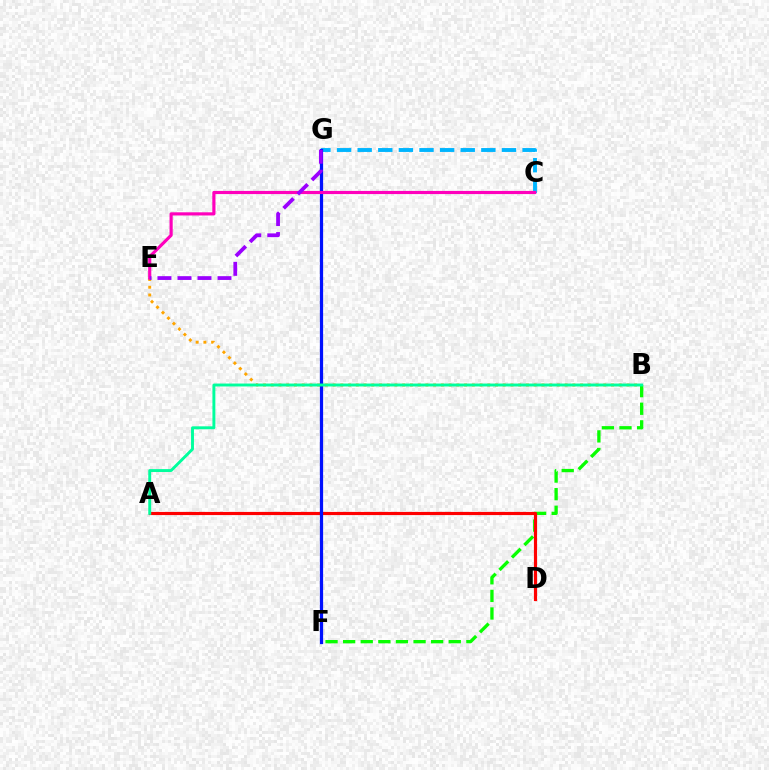{('C', 'G'): [{'color': '#00b5ff', 'line_style': 'dashed', 'thickness': 2.8}], ('B', 'E'): [{'color': '#ffa500', 'line_style': 'dotted', 'thickness': 2.1}], ('B', 'F'): [{'color': '#08ff00', 'line_style': 'dashed', 'thickness': 2.39}], ('A', 'D'): [{'color': '#ff0000', 'line_style': 'solid', 'thickness': 2.27}], ('F', 'G'): [{'color': '#b3ff00', 'line_style': 'dashed', 'thickness': 1.99}, {'color': '#0010ff', 'line_style': 'solid', 'thickness': 2.32}], ('A', 'B'): [{'color': '#00ff9d', 'line_style': 'solid', 'thickness': 2.1}], ('C', 'E'): [{'color': '#ff00bd', 'line_style': 'solid', 'thickness': 2.27}], ('E', 'G'): [{'color': '#9b00ff', 'line_style': 'dashed', 'thickness': 2.72}]}